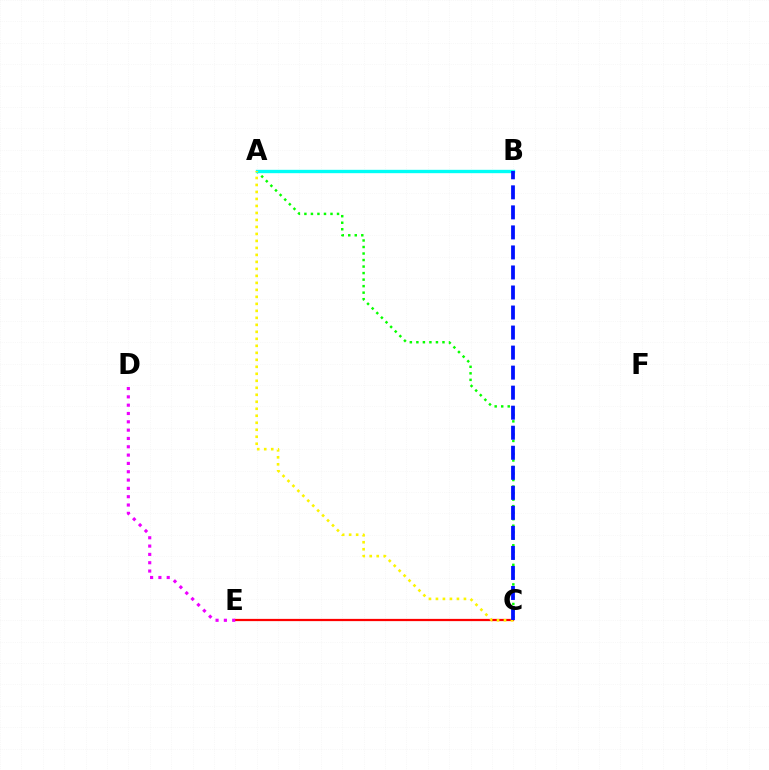{('A', 'C'): [{'color': '#08ff00', 'line_style': 'dotted', 'thickness': 1.77}, {'color': '#fcf500', 'line_style': 'dotted', 'thickness': 1.9}], ('A', 'B'): [{'color': '#00fff6', 'line_style': 'solid', 'thickness': 2.42}], ('C', 'E'): [{'color': '#ff0000', 'line_style': 'solid', 'thickness': 1.61}], ('D', 'E'): [{'color': '#ee00ff', 'line_style': 'dotted', 'thickness': 2.26}], ('B', 'C'): [{'color': '#0010ff', 'line_style': 'dashed', 'thickness': 2.72}]}